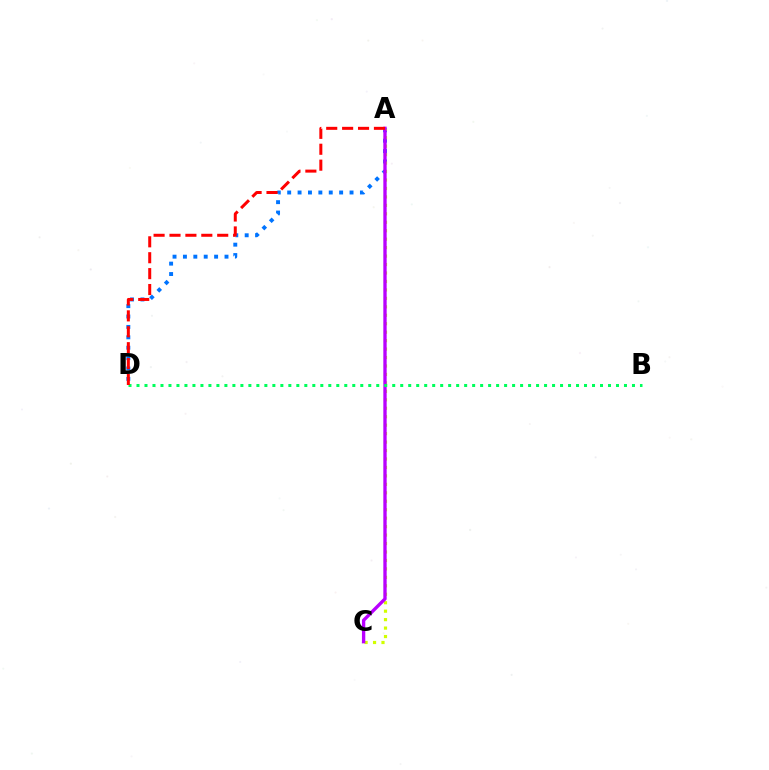{('A', 'D'): [{'color': '#0074ff', 'line_style': 'dotted', 'thickness': 2.82}, {'color': '#ff0000', 'line_style': 'dashed', 'thickness': 2.16}], ('A', 'C'): [{'color': '#d1ff00', 'line_style': 'dotted', 'thickness': 2.3}, {'color': '#b900ff', 'line_style': 'solid', 'thickness': 2.4}], ('B', 'D'): [{'color': '#00ff5c', 'line_style': 'dotted', 'thickness': 2.17}]}